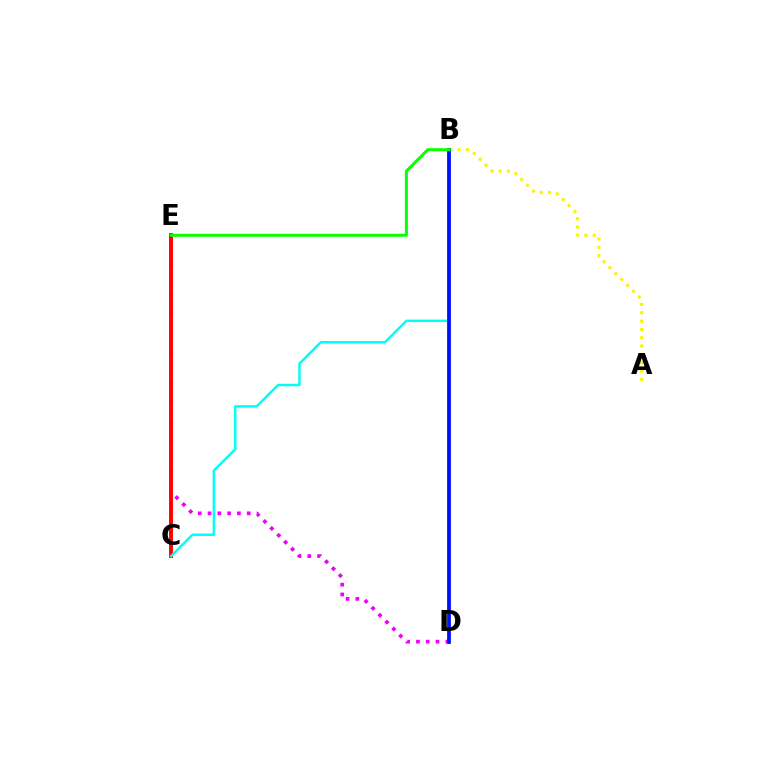{('D', 'E'): [{'color': '#ee00ff', 'line_style': 'dotted', 'thickness': 2.66}], ('A', 'B'): [{'color': '#fcf500', 'line_style': 'dotted', 'thickness': 2.26}], ('C', 'E'): [{'color': '#ff0000', 'line_style': 'solid', 'thickness': 2.81}], ('B', 'C'): [{'color': '#00fff6', 'line_style': 'solid', 'thickness': 1.79}], ('B', 'D'): [{'color': '#0010ff', 'line_style': 'solid', 'thickness': 2.72}], ('B', 'E'): [{'color': '#08ff00', 'line_style': 'solid', 'thickness': 2.17}]}